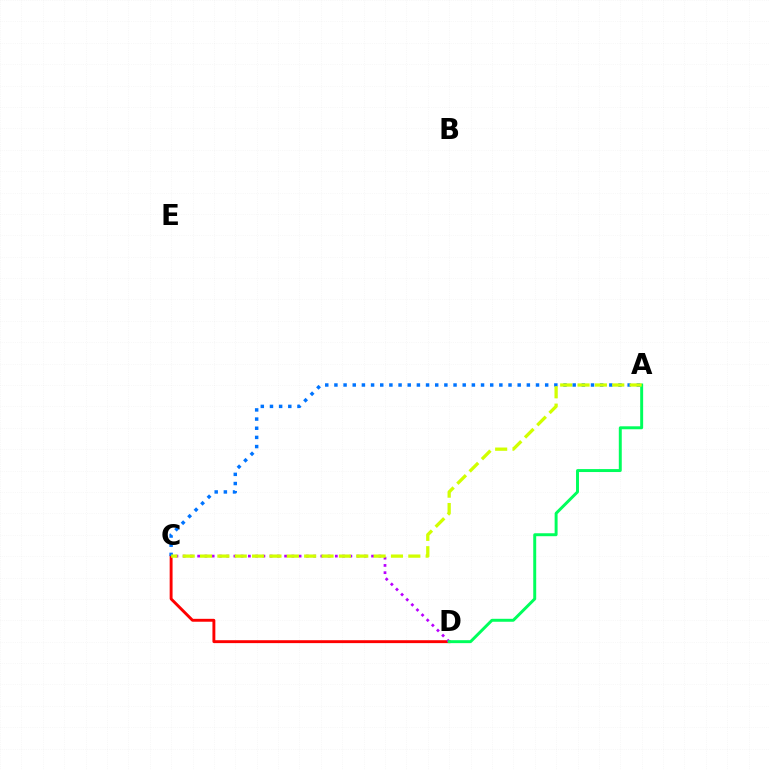{('C', 'D'): [{'color': '#ff0000', 'line_style': 'solid', 'thickness': 2.09}, {'color': '#b900ff', 'line_style': 'dotted', 'thickness': 1.97}], ('A', 'C'): [{'color': '#0074ff', 'line_style': 'dotted', 'thickness': 2.49}, {'color': '#d1ff00', 'line_style': 'dashed', 'thickness': 2.36}], ('A', 'D'): [{'color': '#00ff5c', 'line_style': 'solid', 'thickness': 2.13}]}